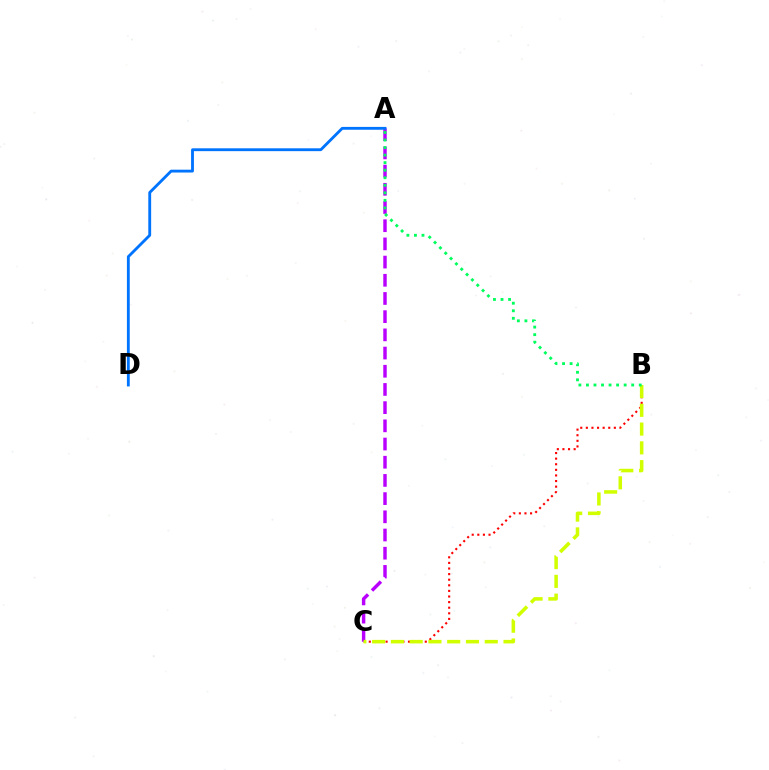{('B', 'C'): [{'color': '#ff0000', 'line_style': 'dotted', 'thickness': 1.52}, {'color': '#d1ff00', 'line_style': 'dashed', 'thickness': 2.55}], ('A', 'C'): [{'color': '#b900ff', 'line_style': 'dashed', 'thickness': 2.47}], ('A', 'D'): [{'color': '#0074ff', 'line_style': 'solid', 'thickness': 2.05}], ('A', 'B'): [{'color': '#00ff5c', 'line_style': 'dotted', 'thickness': 2.05}]}